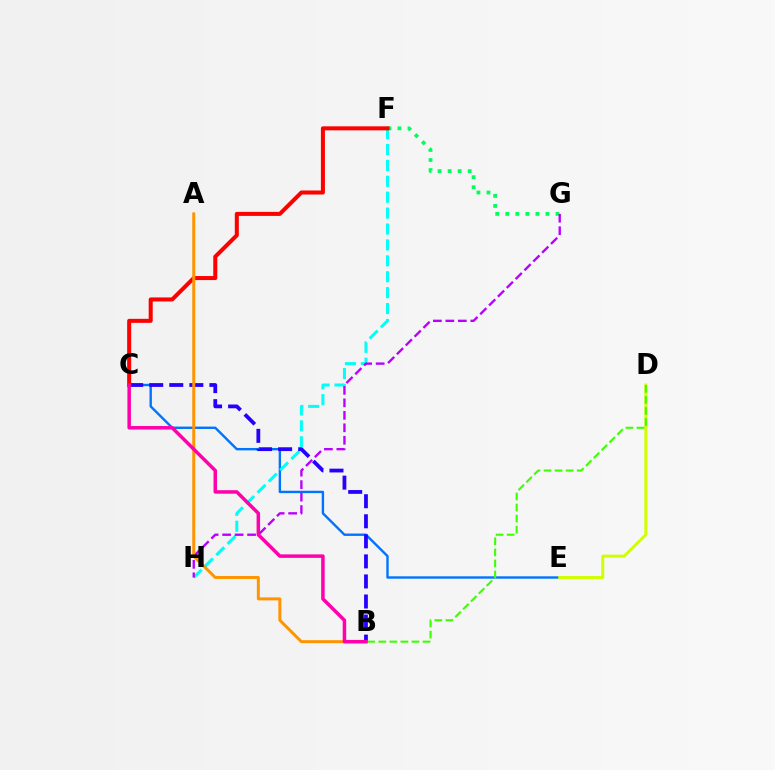{('C', 'E'): [{'color': '#0074ff', 'line_style': 'solid', 'thickness': 1.72}], ('F', 'H'): [{'color': '#00fff6', 'line_style': 'dashed', 'thickness': 2.16}], ('D', 'E'): [{'color': '#d1ff00', 'line_style': 'solid', 'thickness': 2.14}], ('B', 'C'): [{'color': '#2500ff', 'line_style': 'dashed', 'thickness': 2.72}, {'color': '#ff00ac', 'line_style': 'solid', 'thickness': 2.51}], ('F', 'G'): [{'color': '#00ff5c', 'line_style': 'dotted', 'thickness': 2.73}], ('B', 'D'): [{'color': '#3dff00', 'line_style': 'dashed', 'thickness': 1.5}], ('G', 'H'): [{'color': '#b900ff', 'line_style': 'dashed', 'thickness': 1.69}], ('C', 'F'): [{'color': '#ff0000', 'line_style': 'solid', 'thickness': 2.9}], ('A', 'B'): [{'color': '#ff9400', 'line_style': 'solid', 'thickness': 2.14}]}